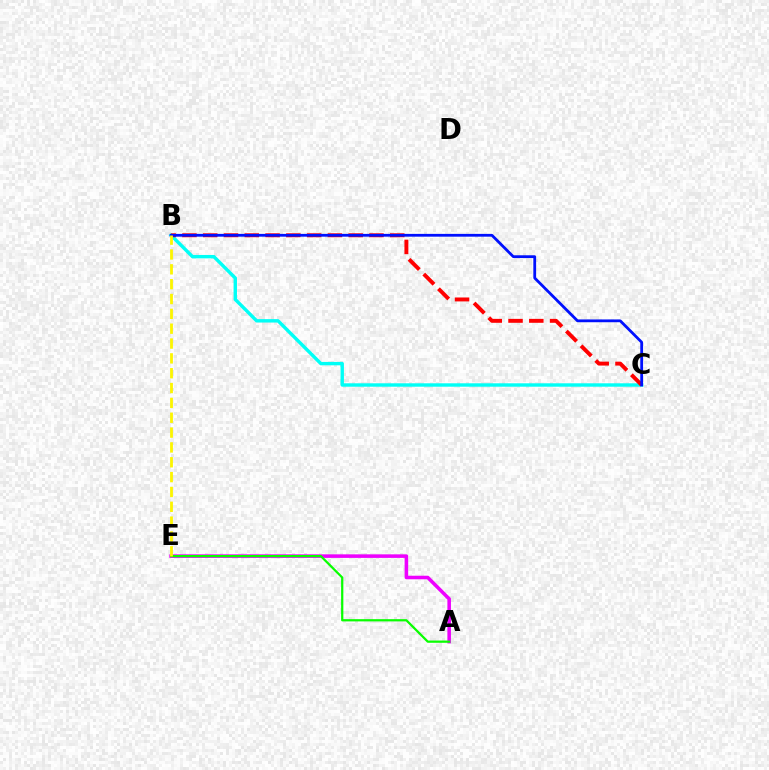{('A', 'E'): [{'color': '#ee00ff', 'line_style': 'solid', 'thickness': 2.56}, {'color': '#08ff00', 'line_style': 'solid', 'thickness': 1.61}], ('B', 'C'): [{'color': '#00fff6', 'line_style': 'solid', 'thickness': 2.45}, {'color': '#ff0000', 'line_style': 'dashed', 'thickness': 2.82}, {'color': '#0010ff', 'line_style': 'solid', 'thickness': 2.01}], ('B', 'E'): [{'color': '#fcf500', 'line_style': 'dashed', 'thickness': 2.02}]}